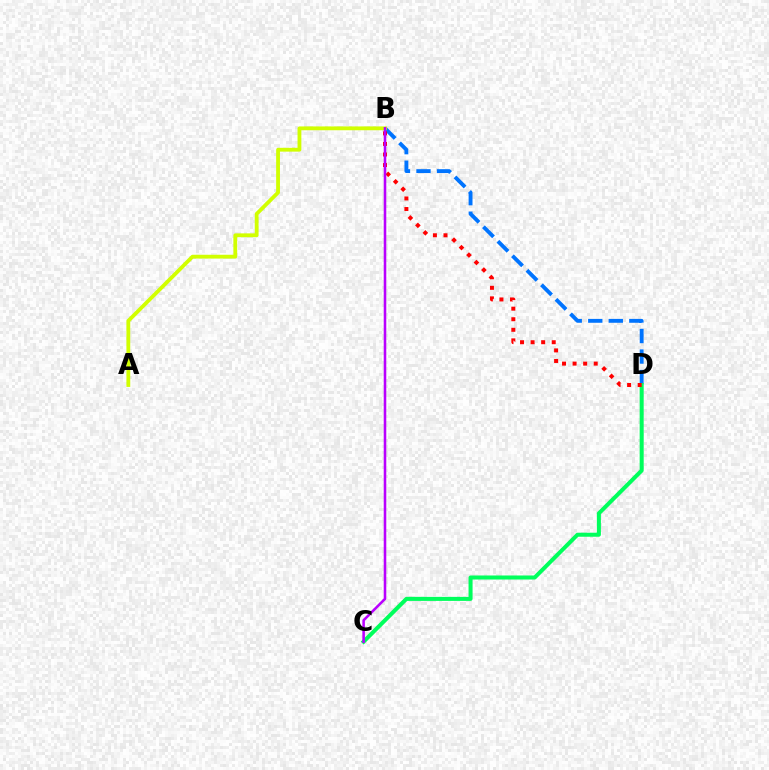{('B', 'D'): [{'color': '#0074ff', 'line_style': 'dashed', 'thickness': 2.79}, {'color': '#ff0000', 'line_style': 'dotted', 'thickness': 2.87}], ('A', 'B'): [{'color': '#d1ff00', 'line_style': 'solid', 'thickness': 2.74}], ('C', 'D'): [{'color': '#00ff5c', 'line_style': 'solid', 'thickness': 2.9}], ('B', 'C'): [{'color': '#b900ff', 'line_style': 'solid', 'thickness': 1.84}]}